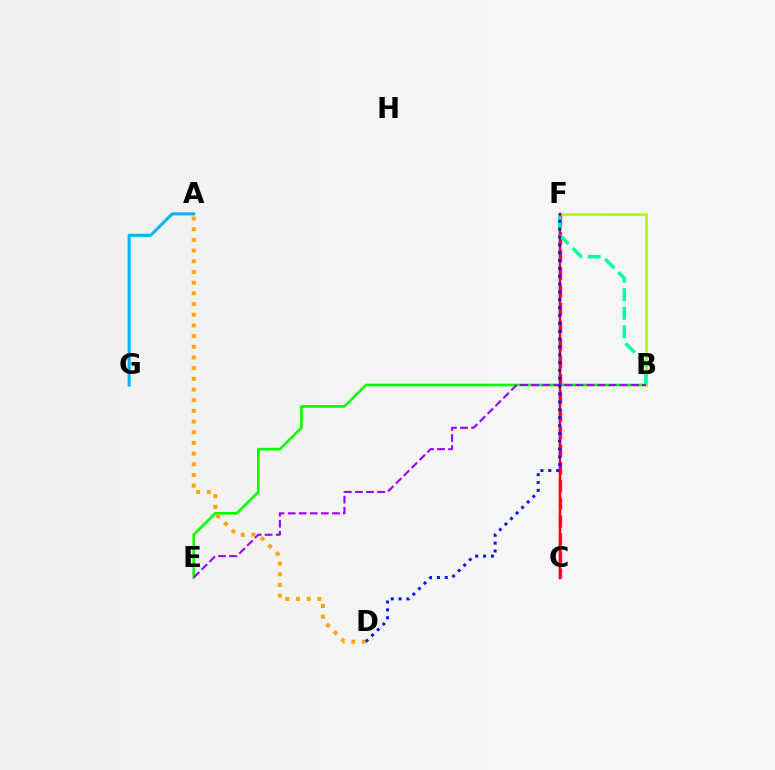{('B', 'E'): [{'color': '#08ff00', 'line_style': 'solid', 'thickness': 1.91}, {'color': '#9b00ff', 'line_style': 'dashed', 'thickness': 1.51}], ('A', 'G'): [{'color': '#00b5ff', 'line_style': 'solid', 'thickness': 2.19}], ('C', 'F'): [{'color': '#ff00bd', 'line_style': 'dashed', 'thickness': 2.4}, {'color': '#ff0000', 'line_style': 'solid', 'thickness': 1.78}], ('B', 'F'): [{'color': '#b3ff00', 'line_style': 'solid', 'thickness': 2.01}, {'color': '#00ff9d', 'line_style': 'dashed', 'thickness': 2.52}], ('A', 'D'): [{'color': '#ffa500', 'line_style': 'dotted', 'thickness': 2.9}], ('D', 'F'): [{'color': '#0010ff', 'line_style': 'dotted', 'thickness': 2.13}]}